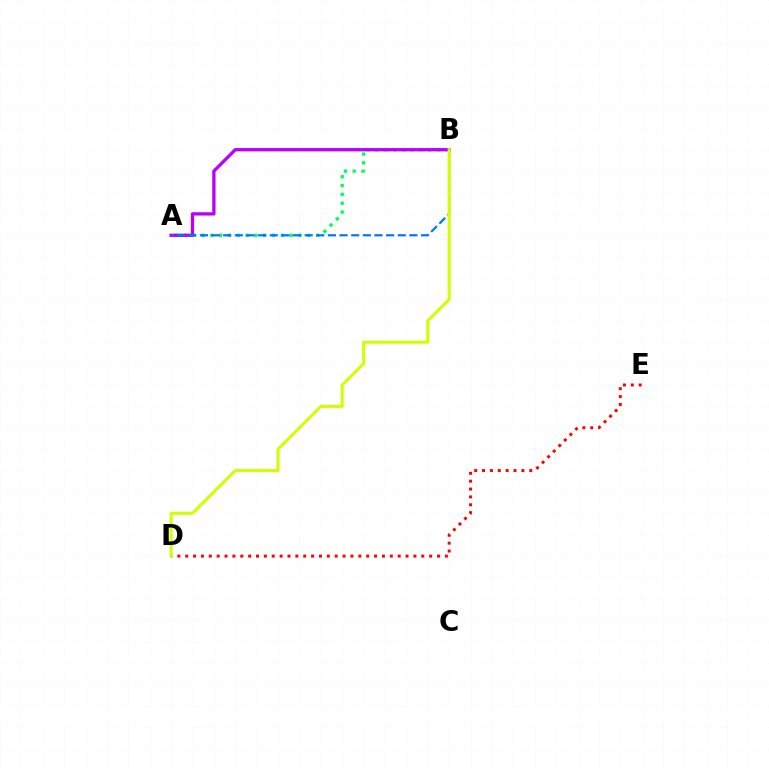{('A', 'B'): [{'color': '#00ff5c', 'line_style': 'dotted', 'thickness': 2.4}, {'color': '#b900ff', 'line_style': 'solid', 'thickness': 2.37}, {'color': '#0074ff', 'line_style': 'dashed', 'thickness': 1.58}], ('D', 'E'): [{'color': '#ff0000', 'line_style': 'dotted', 'thickness': 2.14}], ('B', 'D'): [{'color': '#d1ff00', 'line_style': 'solid', 'thickness': 2.19}]}